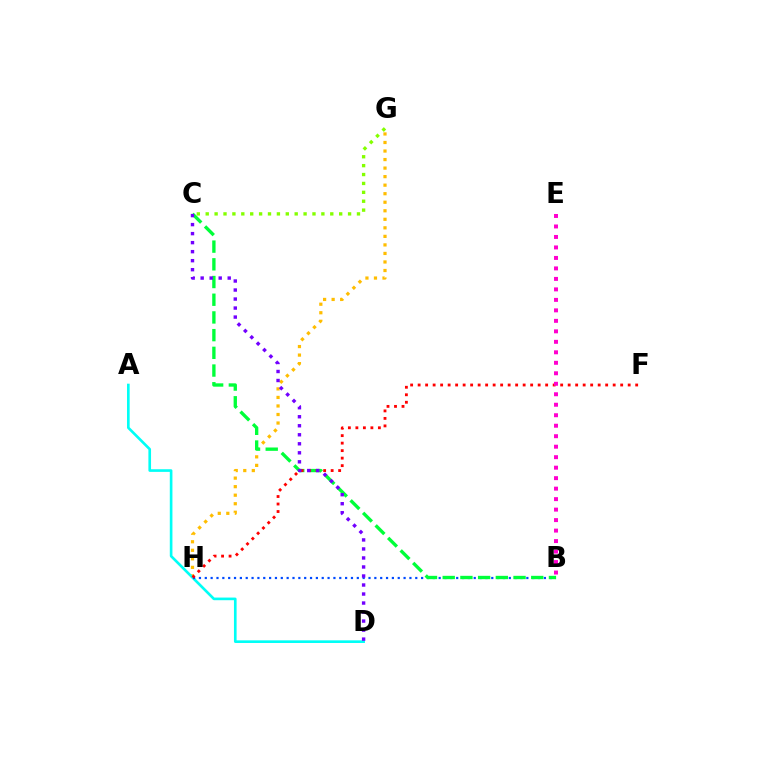{('G', 'H'): [{'color': '#ffbd00', 'line_style': 'dotted', 'thickness': 2.32}], ('A', 'D'): [{'color': '#00fff6', 'line_style': 'solid', 'thickness': 1.91}], ('B', 'H'): [{'color': '#004bff', 'line_style': 'dotted', 'thickness': 1.59}], ('B', 'C'): [{'color': '#00ff39', 'line_style': 'dashed', 'thickness': 2.41}], ('C', 'G'): [{'color': '#84ff00', 'line_style': 'dotted', 'thickness': 2.42}], ('F', 'H'): [{'color': '#ff0000', 'line_style': 'dotted', 'thickness': 2.04}], ('B', 'E'): [{'color': '#ff00cf', 'line_style': 'dotted', 'thickness': 2.85}], ('C', 'D'): [{'color': '#7200ff', 'line_style': 'dotted', 'thickness': 2.45}]}